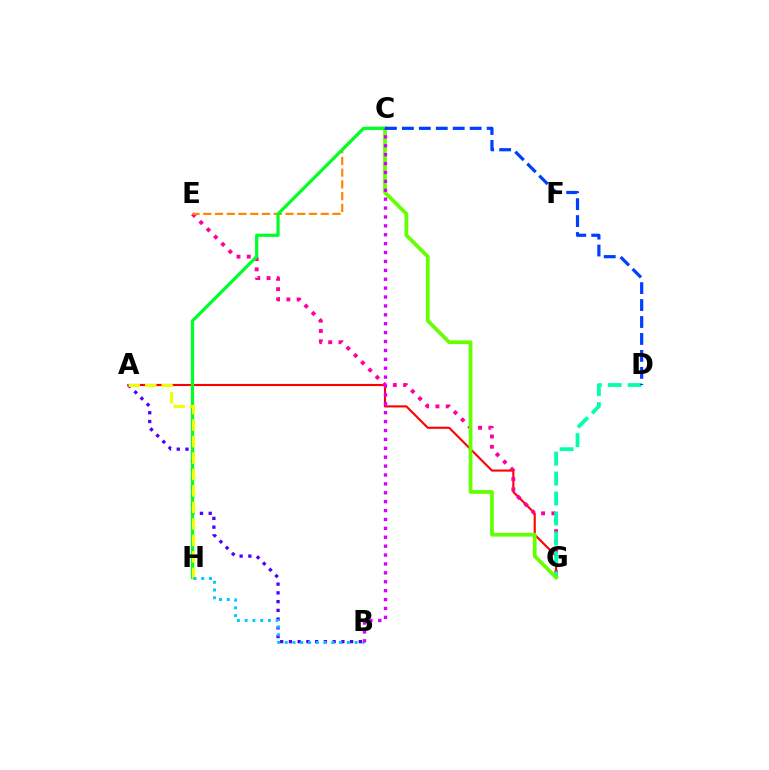{('A', 'B'): [{'color': '#4f00ff', 'line_style': 'dotted', 'thickness': 2.37}], ('A', 'G'): [{'color': '#ff0000', 'line_style': 'solid', 'thickness': 1.53}], ('E', 'G'): [{'color': '#ff00a0', 'line_style': 'dotted', 'thickness': 2.8}], ('D', 'G'): [{'color': '#00ffaf', 'line_style': 'dashed', 'thickness': 2.71}], ('C', 'G'): [{'color': '#66ff00', 'line_style': 'solid', 'thickness': 2.69}], ('C', 'E'): [{'color': '#ff8800', 'line_style': 'dashed', 'thickness': 1.6}], ('C', 'H'): [{'color': '#00ff27', 'line_style': 'solid', 'thickness': 2.31}], ('A', 'H'): [{'color': '#eeff00', 'line_style': 'dashed', 'thickness': 2.24}], ('B', 'H'): [{'color': '#00c7ff', 'line_style': 'dotted', 'thickness': 2.11}], ('B', 'C'): [{'color': '#d600ff', 'line_style': 'dotted', 'thickness': 2.42}], ('C', 'D'): [{'color': '#003fff', 'line_style': 'dashed', 'thickness': 2.3}]}